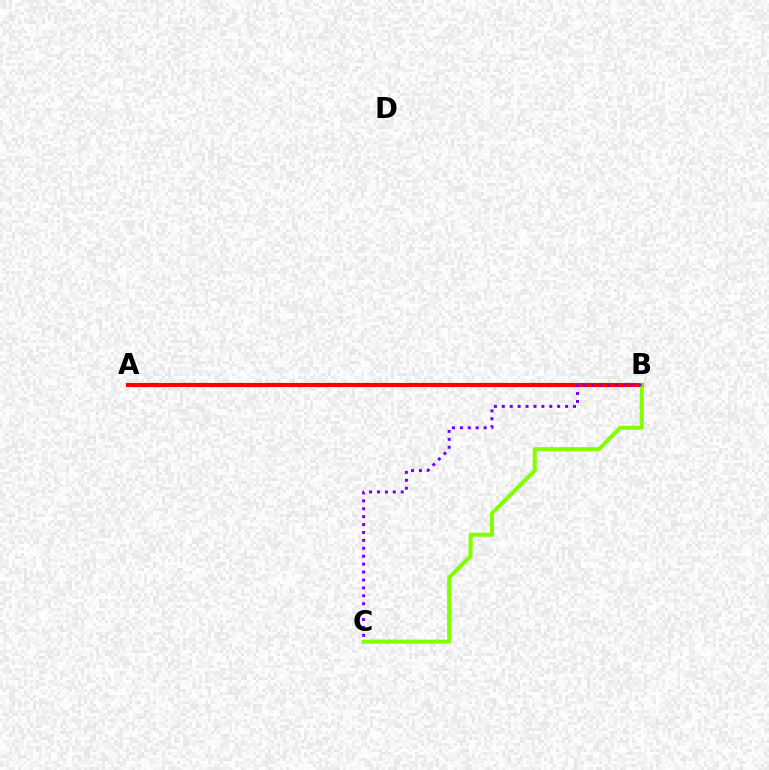{('A', 'B'): [{'color': '#00fff6', 'line_style': 'dotted', 'thickness': 2.09}, {'color': '#ff0000', 'line_style': 'solid', 'thickness': 2.99}], ('B', 'C'): [{'color': '#84ff00', 'line_style': 'solid', 'thickness': 2.92}, {'color': '#7200ff', 'line_style': 'dotted', 'thickness': 2.15}]}